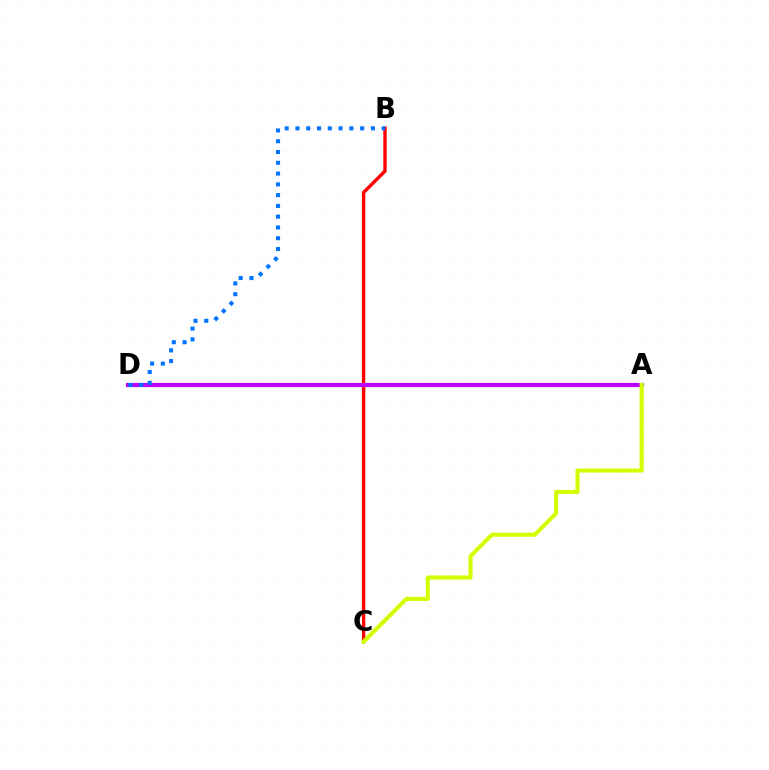{('B', 'C'): [{'color': '#ff0000', 'line_style': 'solid', 'thickness': 2.44}], ('A', 'D'): [{'color': '#00ff5c', 'line_style': 'solid', 'thickness': 2.6}, {'color': '#b900ff', 'line_style': 'solid', 'thickness': 2.99}], ('B', 'D'): [{'color': '#0074ff', 'line_style': 'dotted', 'thickness': 2.93}], ('A', 'C'): [{'color': '#d1ff00', 'line_style': 'solid', 'thickness': 2.95}]}